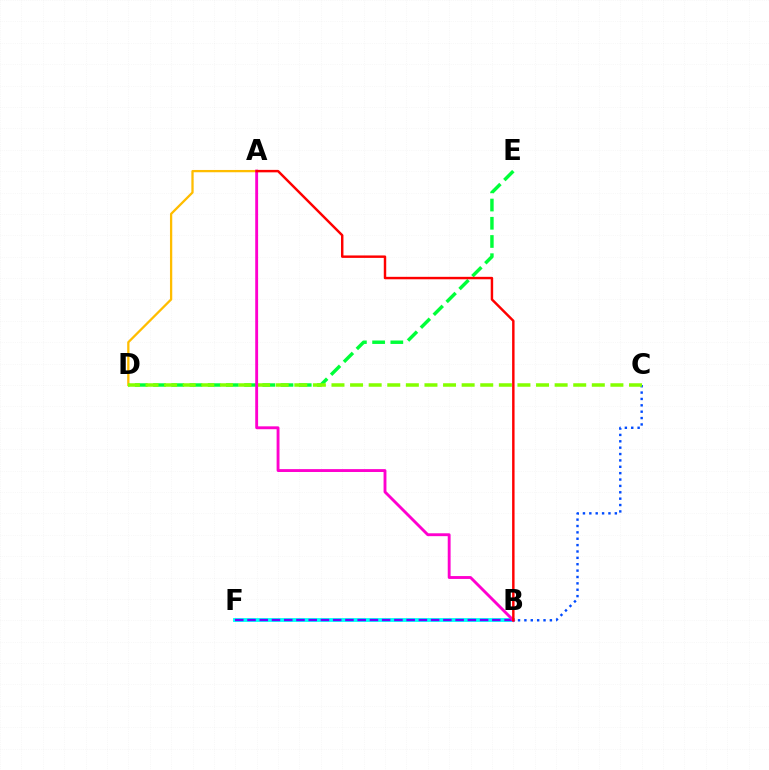{('B', 'F'): [{'color': '#00fff6', 'line_style': 'solid', 'thickness': 2.77}, {'color': '#7200ff', 'line_style': 'dashed', 'thickness': 1.66}], ('D', 'E'): [{'color': '#00ff39', 'line_style': 'dashed', 'thickness': 2.47}], ('B', 'C'): [{'color': '#004bff', 'line_style': 'dotted', 'thickness': 1.73}], ('A', 'D'): [{'color': '#ffbd00', 'line_style': 'solid', 'thickness': 1.64}], ('C', 'D'): [{'color': '#84ff00', 'line_style': 'dashed', 'thickness': 2.53}], ('A', 'B'): [{'color': '#ff00cf', 'line_style': 'solid', 'thickness': 2.07}, {'color': '#ff0000', 'line_style': 'solid', 'thickness': 1.76}]}